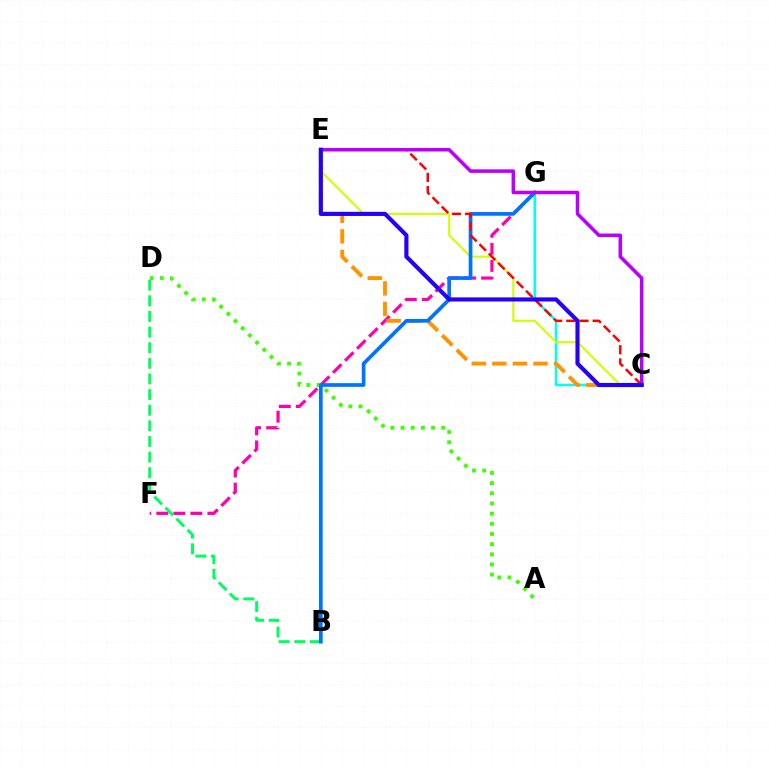{('F', 'G'): [{'color': '#ff00ac', 'line_style': 'dashed', 'thickness': 2.31}], ('A', 'D'): [{'color': '#3dff00', 'line_style': 'dotted', 'thickness': 2.76}], ('C', 'G'): [{'color': '#00fff6', 'line_style': 'solid', 'thickness': 1.82}], ('C', 'E'): [{'color': '#d1ff00', 'line_style': 'solid', 'thickness': 1.52}, {'color': '#ff9400', 'line_style': 'dashed', 'thickness': 2.79}, {'color': '#ff0000', 'line_style': 'dashed', 'thickness': 1.79}, {'color': '#b900ff', 'line_style': 'solid', 'thickness': 2.54}, {'color': '#2500ff', 'line_style': 'solid', 'thickness': 2.97}], ('B', 'D'): [{'color': '#00ff5c', 'line_style': 'dashed', 'thickness': 2.12}], ('B', 'G'): [{'color': '#0074ff', 'line_style': 'solid', 'thickness': 2.67}]}